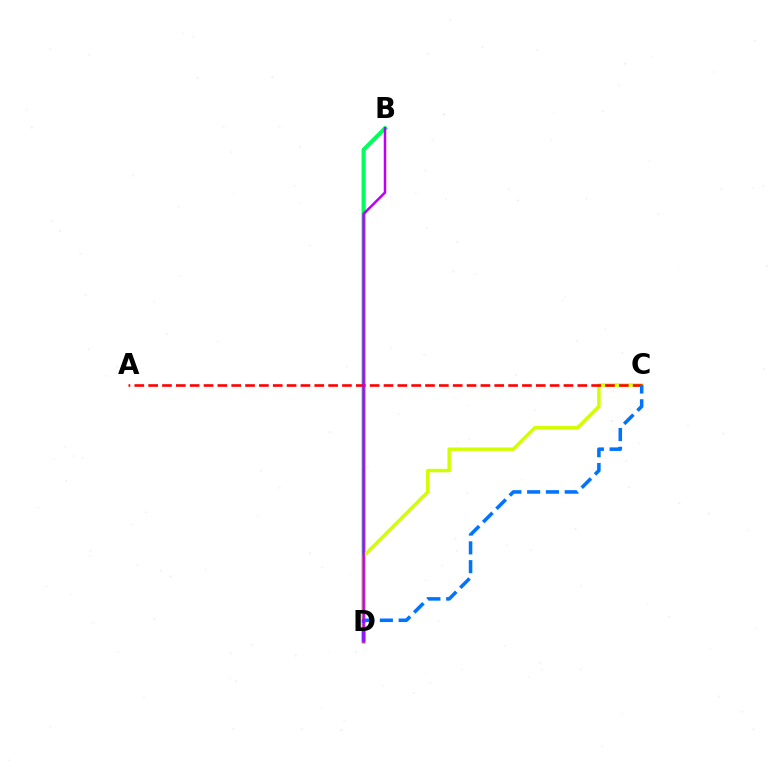{('B', 'D'): [{'color': '#00ff5c', 'line_style': 'solid', 'thickness': 2.97}, {'color': '#b900ff', 'line_style': 'solid', 'thickness': 1.81}], ('C', 'D'): [{'color': '#d1ff00', 'line_style': 'solid', 'thickness': 2.49}, {'color': '#0074ff', 'line_style': 'dashed', 'thickness': 2.55}], ('A', 'C'): [{'color': '#ff0000', 'line_style': 'dashed', 'thickness': 1.88}]}